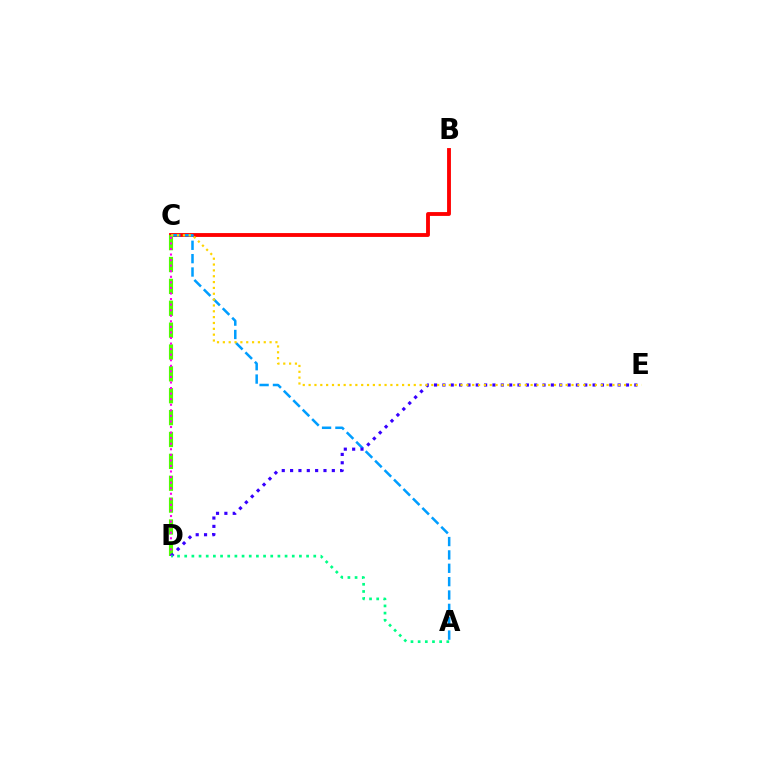{('B', 'C'): [{'color': '#ff0000', 'line_style': 'solid', 'thickness': 2.77}], ('C', 'D'): [{'color': '#4fff00', 'line_style': 'dashed', 'thickness': 2.97}, {'color': '#ff00ed', 'line_style': 'dotted', 'thickness': 1.51}], ('A', 'C'): [{'color': '#009eff', 'line_style': 'dashed', 'thickness': 1.82}], ('D', 'E'): [{'color': '#3700ff', 'line_style': 'dotted', 'thickness': 2.27}], ('A', 'D'): [{'color': '#00ff86', 'line_style': 'dotted', 'thickness': 1.95}], ('C', 'E'): [{'color': '#ffd500', 'line_style': 'dotted', 'thickness': 1.59}]}